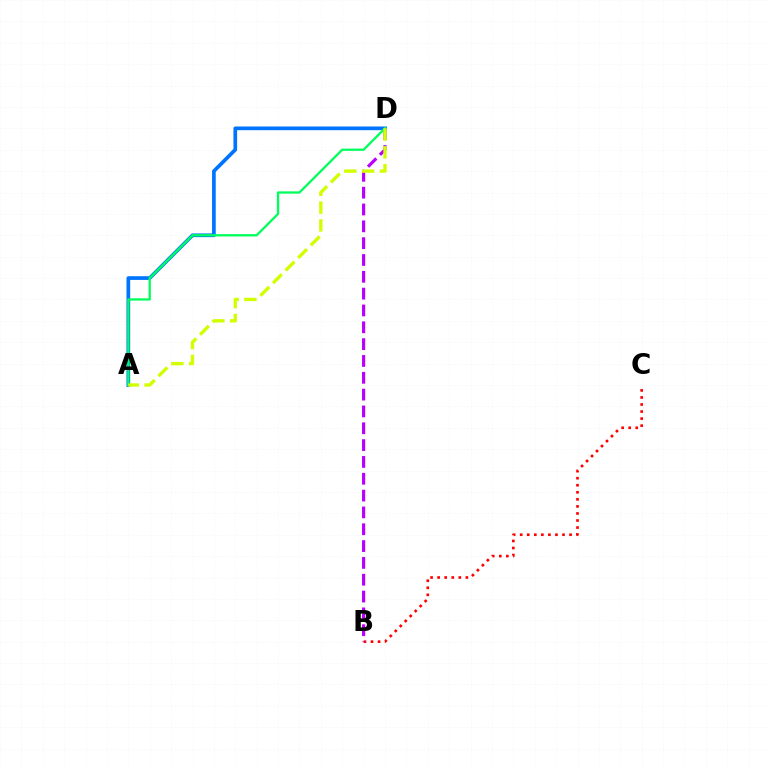{('B', 'C'): [{'color': '#ff0000', 'line_style': 'dotted', 'thickness': 1.92}], ('A', 'D'): [{'color': '#0074ff', 'line_style': 'solid', 'thickness': 2.67}, {'color': '#00ff5c', 'line_style': 'solid', 'thickness': 1.65}, {'color': '#d1ff00', 'line_style': 'dashed', 'thickness': 2.42}], ('B', 'D'): [{'color': '#b900ff', 'line_style': 'dashed', 'thickness': 2.29}]}